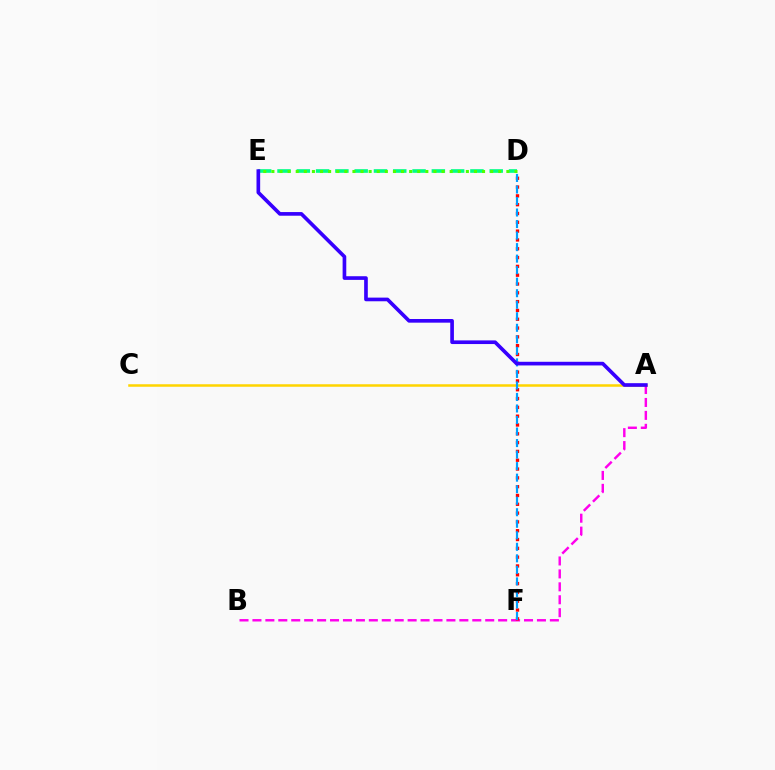{('A', 'C'): [{'color': '#ffd500', 'line_style': 'solid', 'thickness': 1.81}], ('D', 'E'): [{'color': '#00ff86', 'line_style': 'dashed', 'thickness': 2.62}, {'color': '#4fff00', 'line_style': 'dotted', 'thickness': 2.2}], ('A', 'B'): [{'color': '#ff00ed', 'line_style': 'dashed', 'thickness': 1.76}], ('D', 'F'): [{'color': '#ff0000', 'line_style': 'dotted', 'thickness': 2.39}, {'color': '#009eff', 'line_style': 'dashed', 'thickness': 1.57}], ('A', 'E'): [{'color': '#3700ff', 'line_style': 'solid', 'thickness': 2.63}]}